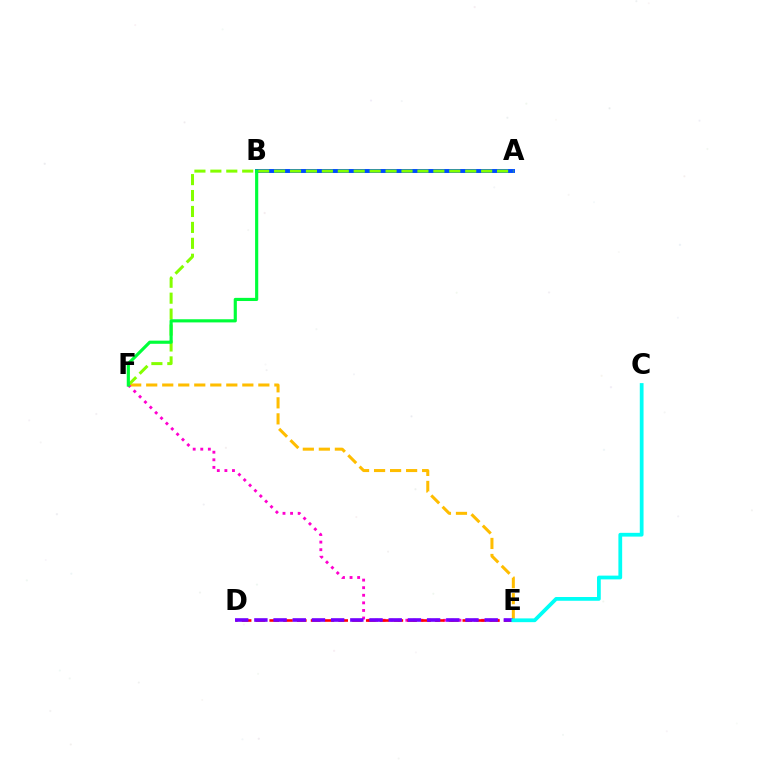{('E', 'F'): [{'color': '#ffbd00', 'line_style': 'dashed', 'thickness': 2.18}, {'color': '#ff00cf', 'line_style': 'dotted', 'thickness': 2.06}], ('D', 'E'): [{'color': '#ff0000', 'line_style': 'dashed', 'thickness': 1.87}, {'color': '#7200ff', 'line_style': 'dashed', 'thickness': 2.61}], ('A', 'B'): [{'color': '#004bff', 'line_style': 'solid', 'thickness': 2.83}], ('A', 'F'): [{'color': '#84ff00', 'line_style': 'dashed', 'thickness': 2.16}], ('C', 'E'): [{'color': '#00fff6', 'line_style': 'solid', 'thickness': 2.71}], ('B', 'F'): [{'color': '#00ff39', 'line_style': 'solid', 'thickness': 2.27}]}